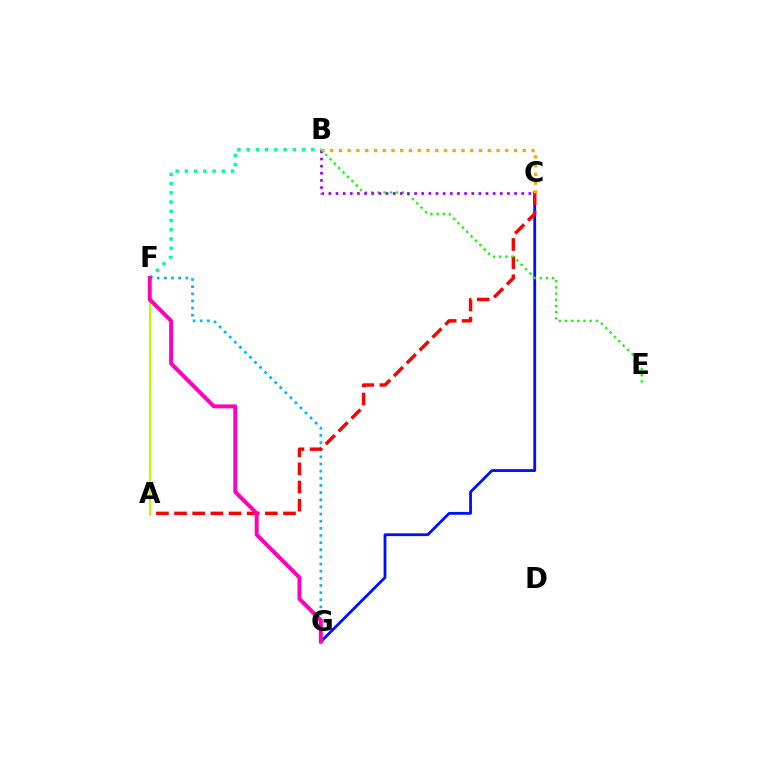{('C', 'G'): [{'color': '#0010ff', 'line_style': 'solid', 'thickness': 2.02}], ('B', 'F'): [{'color': '#00ff9d', 'line_style': 'dotted', 'thickness': 2.51}], ('F', 'G'): [{'color': '#00b5ff', 'line_style': 'dotted', 'thickness': 1.94}, {'color': '#ff00bd', 'line_style': 'solid', 'thickness': 2.85}], ('A', 'C'): [{'color': '#ff0000', 'line_style': 'dashed', 'thickness': 2.47}], ('A', 'F'): [{'color': '#b3ff00', 'line_style': 'solid', 'thickness': 1.52}], ('B', 'E'): [{'color': '#08ff00', 'line_style': 'dotted', 'thickness': 1.68}], ('B', 'C'): [{'color': '#9b00ff', 'line_style': 'dotted', 'thickness': 1.94}, {'color': '#ffa500', 'line_style': 'dotted', 'thickness': 2.38}]}